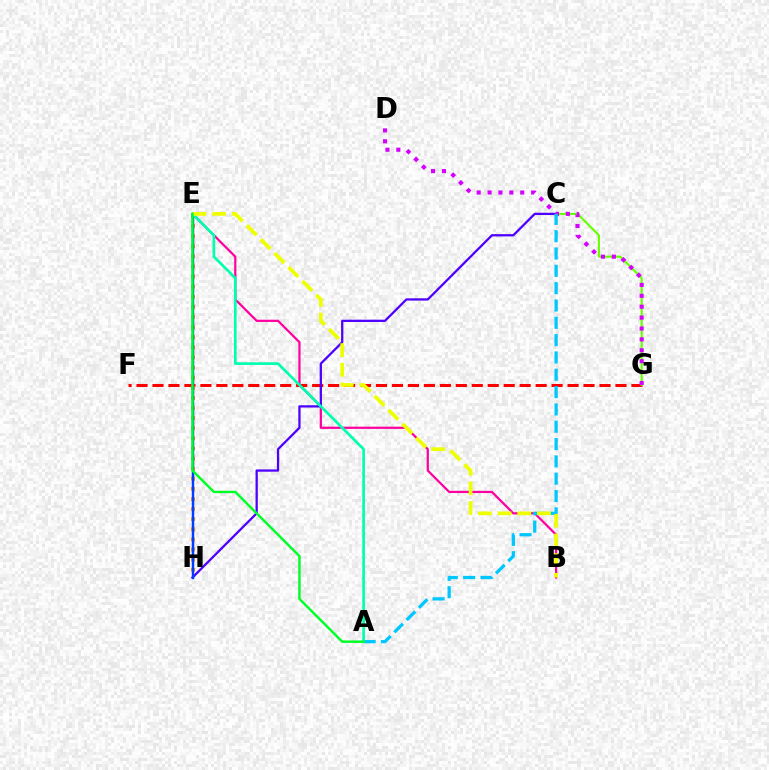{('B', 'E'): [{'color': '#ff00a0', 'line_style': 'solid', 'thickness': 1.6}, {'color': '#eeff00', 'line_style': 'dashed', 'thickness': 2.67}], ('F', 'G'): [{'color': '#ff0000', 'line_style': 'dashed', 'thickness': 2.17}], ('C', 'G'): [{'color': '#66ff00', 'line_style': 'solid', 'thickness': 1.53}], ('C', 'H'): [{'color': '#4f00ff', 'line_style': 'solid', 'thickness': 1.64}], ('E', 'H'): [{'color': '#ff8800', 'line_style': 'dotted', 'thickness': 2.75}, {'color': '#003fff', 'line_style': 'solid', 'thickness': 1.76}], ('D', 'G'): [{'color': '#d600ff', 'line_style': 'dotted', 'thickness': 2.96}], ('A', 'C'): [{'color': '#00c7ff', 'line_style': 'dashed', 'thickness': 2.35}], ('A', 'E'): [{'color': '#00ffaf', 'line_style': 'solid', 'thickness': 1.93}, {'color': '#00ff27', 'line_style': 'solid', 'thickness': 1.76}]}